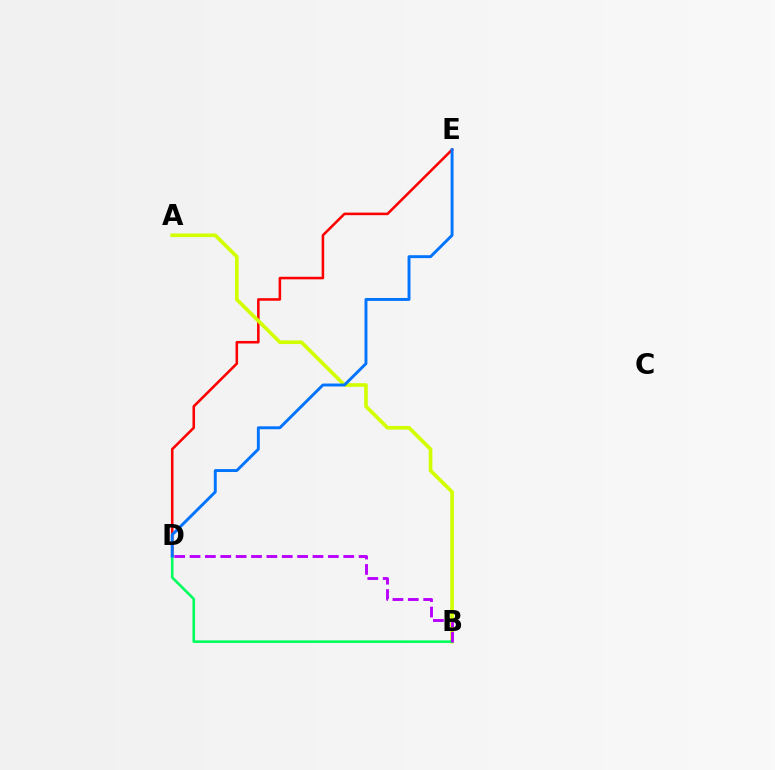{('D', 'E'): [{'color': '#ff0000', 'line_style': 'solid', 'thickness': 1.84}, {'color': '#0074ff', 'line_style': 'solid', 'thickness': 2.1}], ('A', 'B'): [{'color': '#d1ff00', 'line_style': 'solid', 'thickness': 2.63}], ('B', 'D'): [{'color': '#00ff5c', 'line_style': 'solid', 'thickness': 1.88}, {'color': '#b900ff', 'line_style': 'dashed', 'thickness': 2.09}]}